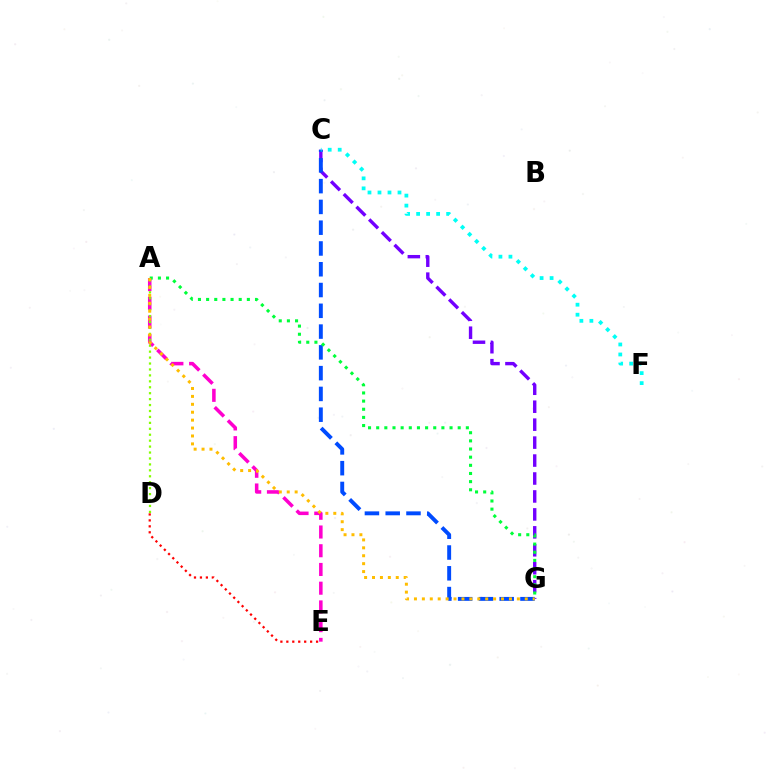{('C', 'G'): [{'color': '#7200ff', 'line_style': 'dashed', 'thickness': 2.44}, {'color': '#004bff', 'line_style': 'dashed', 'thickness': 2.82}], ('A', 'E'): [{'color': '#ff00cf', 'line_style': 'dashed', 'thickness': 2.54}], ('D', 'E'): [{'color': '#ff0000', 'line_style': 'dotted', 'thickness': 1.62}], ('A', 'D'): [{'color': '#84ff00', 'line_style': 'dotted', 'thickness': 1.61}], ('C', 'F'): [{'color': '#00fff6', 'line_style': 'dotted', 'thickness': 2.72}], ('A', 'G'): [{'color': '#00ff39', 'line_style': 'dotted', 'thickness': 2.21}, {'color': '#ffbd00', 'line_style': 'dotted', 'thickness': 2.15}]}